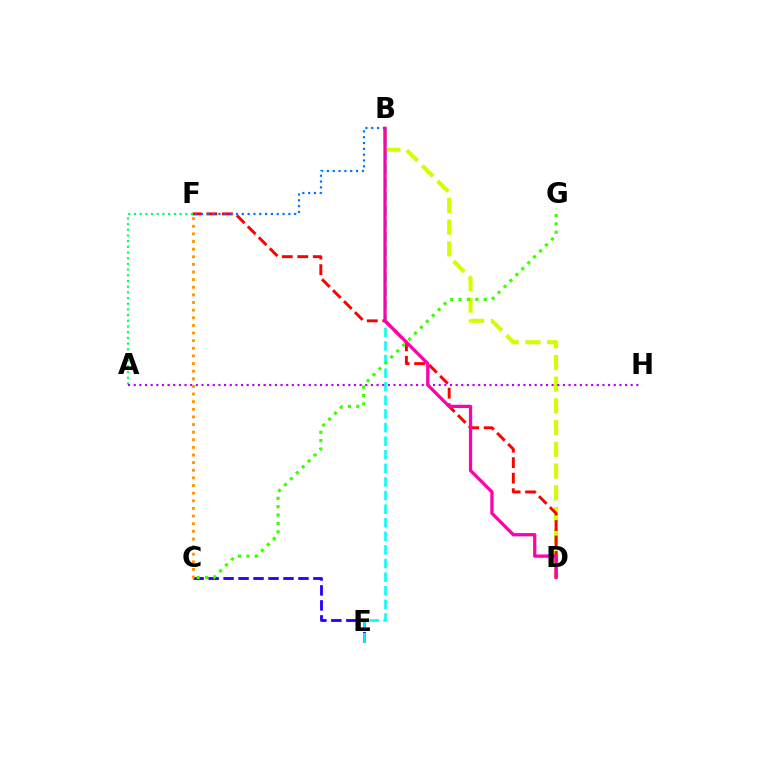{('B', 'D'): [{'color': '#d1ff00', 'line_style': 'dashed', 'thickness': 2.95}, {'color': '#ff00ac', 'line_style': 'solid', 'thickness': 2.35}], ('C', 'E'): [{'color': '#2500ff', 'line_style': 'dashed', 'thickness': 2.03}], ('D', 'F'): [{'color': '#ff0000', 'line_style': 'dashed', 'thickness': 2.11}], ('B', 'E'): [{'color': '#00fff6', 'line_style': 'dashed', 'thickness': 1.85}], ('A', 'F'): [{'color': '#00ff5c', 'line_style': 'dotted', 'thickness': 1.55}], ('B', 'F'): [{'color': '#0074ff', 'line_style': 'dotted', 'thickness': 1.58}], ('A', 'H'): [{'color': '#b900ff', 'line_style': 'dotted', 'thickness': 1.53}], ('C', 'F'): [{'color': '#ff9400', 'line_style': 'dotted', 'thickness': 2.07}], ('C', 'G'): [{'color': '#3dff00', 'line_style': 'dotted', 'thickness': 2.28}]}